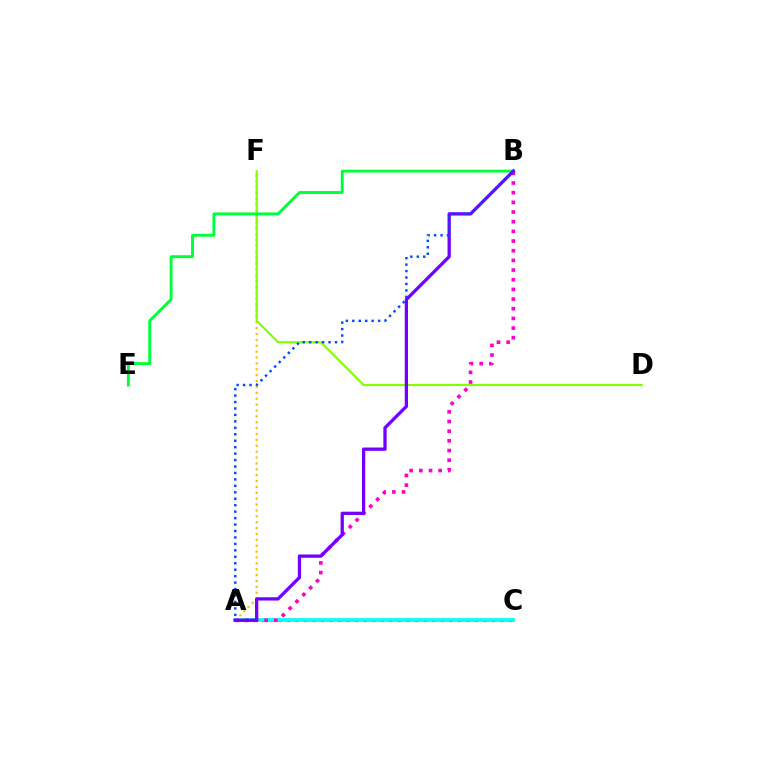{('A', 'F'): [{'color': '#ffbd00', 'line_style': 'dotted', 'thickness': 1.6}], ('D', 'F'): [{'color': '#84ff00', 'line_style': 'solid', 'thickness': 1.54}], ('B', 'E'): [{'color': '#00ff39', 'line_style': 'solid', 'thickness': 2.09}], ('A', 'C'): [{'color': '#ff0000', 'line_style': 'dotted', 'thickness': 2.32}, {'color': '#00fff6', 'line_style': 'solid', 'thickness': 2.66}], ('A', 'B'): [{'color': '#ff00cf', 'line_style': 'dotted', 'thickness': 2.63}, {'color': '#7200ff', 'line_style': 'solid', 'thickness': 2.36}, {'color': '#004bff', 'line_style': 'dotted', 'thickness': 1.75}]}